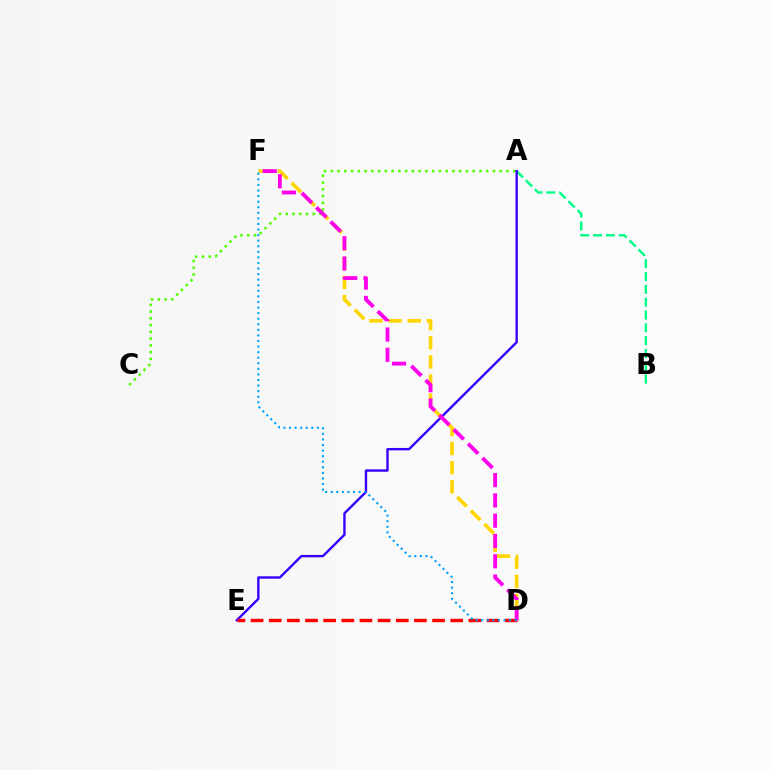{('A', 'B'): [{'color': '#00ff86', 'line_style': 'dashed', 'thickness': 1.74}], ('D', 'F'): [{'color': '#ffd500', 'line_style': 'dashed', 'thickness': 2.6}, {'color': '#ff00ed', 'line_style': 'dashed', 'thickness': 2.76}, {'color': '#009eff', 'line_style': 'dotted', 'thickness': 1.51}], ('A', 'C'): [{'color': '#4fff00', 'line_style': 'dotted', 'thickness': 1.84}], ('A', 'E'): [{'color': '#3700ff', 'line_style': 'solid', 'thickness': 1.72}], ('D', 'E'): [{'color': '#ff0000', 'line_style': 'dashed', 'thickness': 2.47}]}